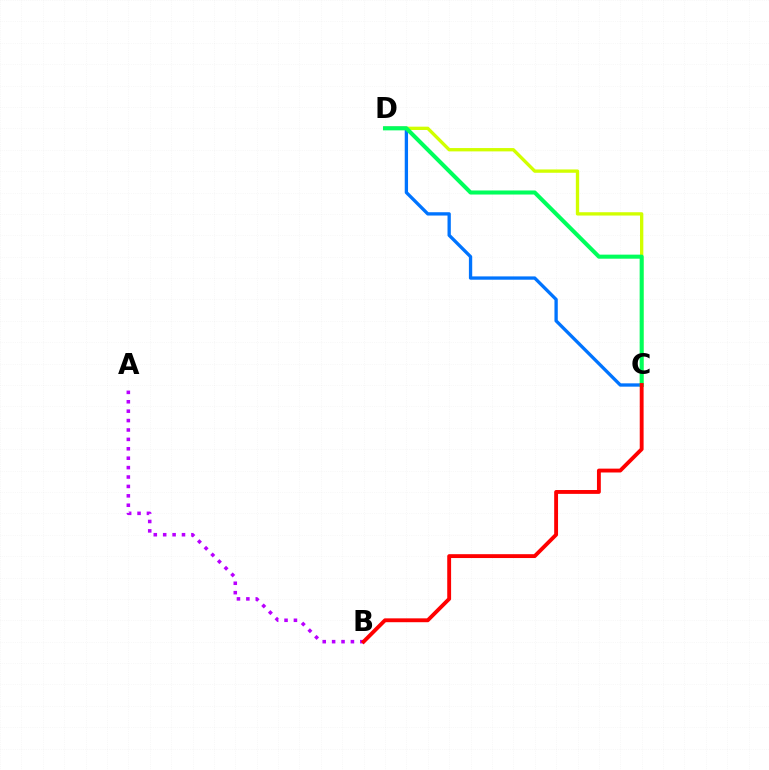{('C', 'D'): [{'color': '#0074ff', 'line_style': 'solid', 'thickness': 2.39}, {'color': '#d1ff00', 'line_style': 'solid', 'thickness': 2.4}, {'color': '#00ff5c', 'line_style': 'solid', 'thickness': 2.92}], ('A', 'B'): [{'color': '#b900ff', 'line_style': 'dotted', 'thickness': 2.56}], ('B', 'C'): [{'color': '#ff0000', 'line_style': 'solid', 'thickness': 2.78}]}